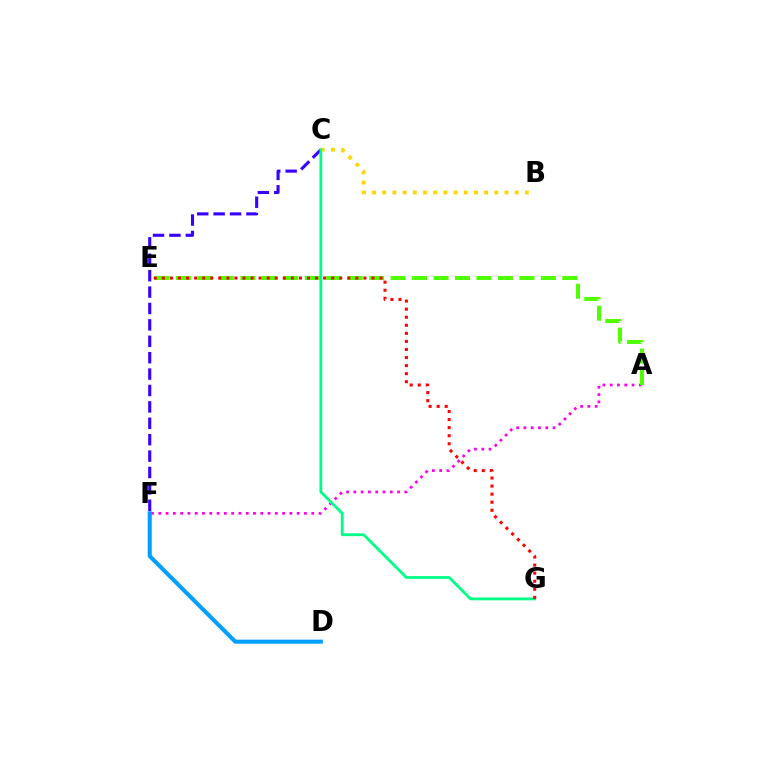{('B', 'C'): [{'color': '#ffd500', 'line_style': 'dotted', 'thickness': 2.77}], ('A', 'F'): [{'color': '#ff00ed', 'line_style': 'dotted', 'thickness': 1.98}], ('C', 'F'): [{'color': '#3700ff', 'line_style': 'dashed', 'thickness': 2.23}], ('A', 'E'): [{'color': '#4fff00', 'line_style': 'dashed', 'thickness': 2.92}], ('C', 'G'): [{'color': '#00ff86', 'line_style': 'solid', 'thickness': 2.03}], ('E', 'G'): [{'color': '#ff0000', 'line_style': 'dotted', 'thickness': 2.19}], ('D', 'F'): [{'color': '#009eff', 'line_style': 'solid', 'thickness': 2.92}]}